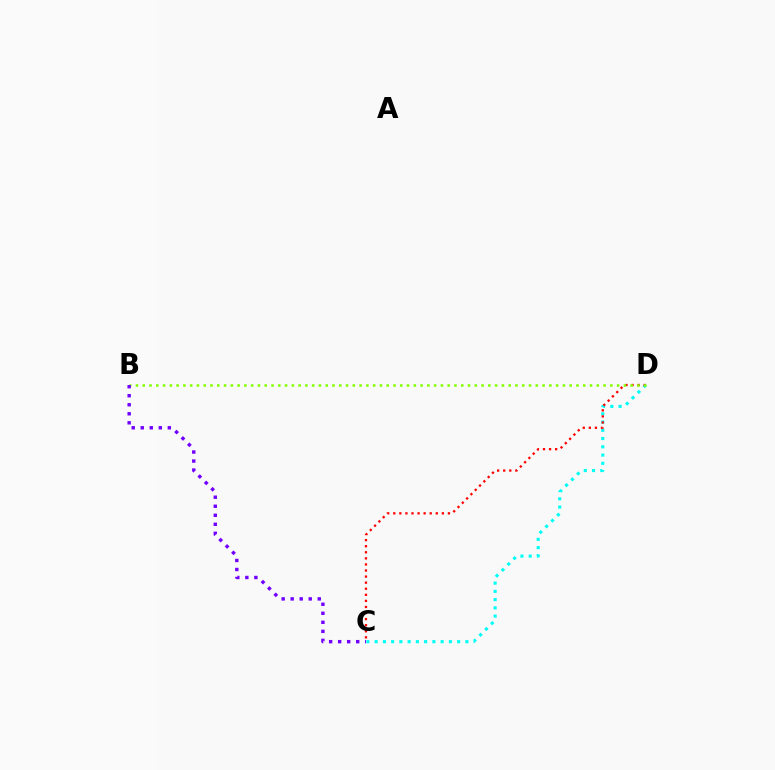{('C', 'D'): [{'color': '#00fff6', 'line_style': 'dotted', 'thickness': 2.24}, {'color': '#ff0000', 'line_style': 'dotted', 'thickness': 1.65}], ('B', 'D'): [{'color': '#84ff00', 'line_style': 'dotted', 'thickness': 1.84}], ('B', 'C'): [{'color': '#7200ff', 'line_style': 'dotted', 'thickness': 2.45}]}